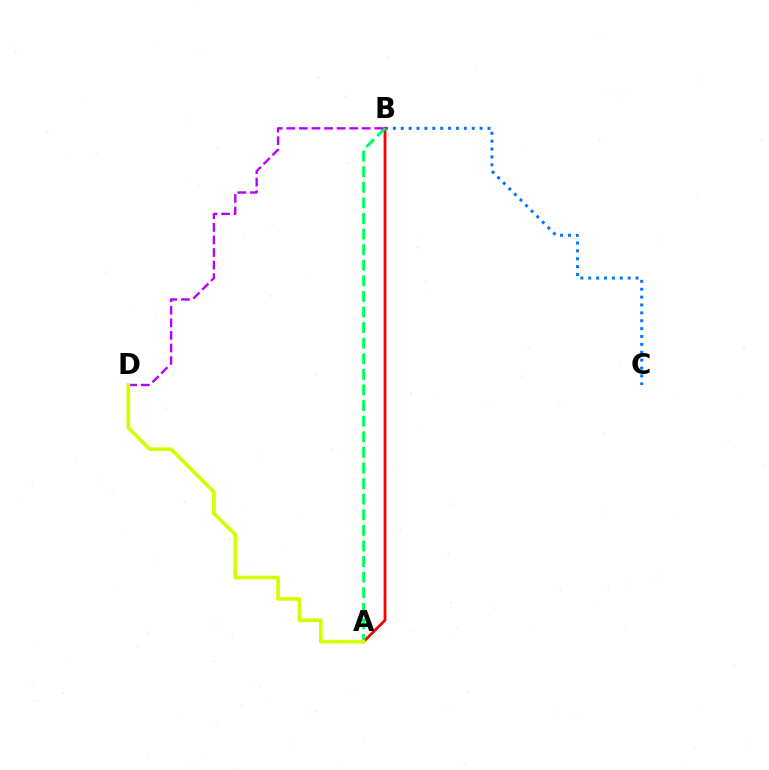{('A', 'B'): [{'color': '#ff0000', 'line_style': 'solid', 'thickness': 2.01}, {'color': '#00ff5c', 'line_style': 'dashed', 'thickness': 2.12}], ('B', 'C'): [{'color': '#0074ff', 'line_style': 'dotted', 'thickness': 2.14}], ('B', 'D'): [{'color': '#b900ff', 'line_style': 'dashed', 'thickness': 1.71}], ('A', 'D'): [{'color': '#d1ff00', 'line_style': 'solid', 'thickness': 2.62}]}